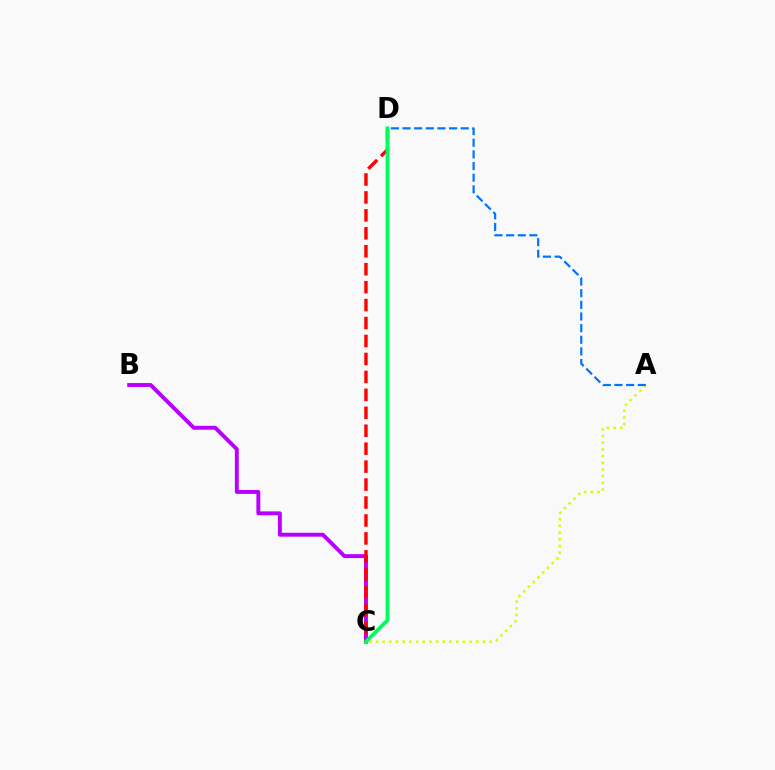{('B', 'C'): [{'color': '#b900ff', 'line_style': 'solid', 'thickness': 2.81}], ('A', 'C'): [{'color': '#d1ff00', 'line_style': 'dotted', 'thickness': 1.82}], ('C', 'D'): [{'color': '#ff0000', 'line_style': 'dashed', 'thickness': 2.44}, {'color': '#00ff5c', 'line_style': 'solid', 'thickness': 2.77}], ('A', 'D'): [{'color': '#0074ff', 'line_style': 'dashed', 'thickness': 1.58}]}